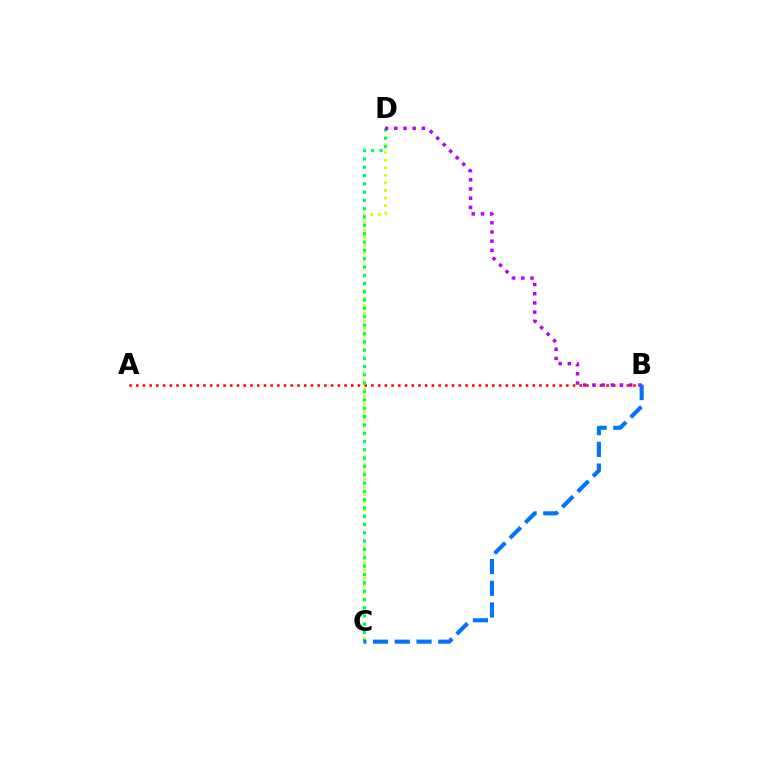{('A', 'B'): [{'color': '#ff0000', 'line_style': 'dotted', 'thickness': 1.83}], ('C', 'D'): [{'color': '#d1ff00', 'line_style': 'dotted', 'thickness': 2.05}, {'color': '#00ff5c', 'line_style': 'dotted', 'thickness': 2.26}], ('B', 'D'): [{'color': '#b900ff', 'line_style': 'dotted', 'thickness': 2.5}], ('B', 'C'): [{'color': '#0074ff', 'line_style': 'dashed', 'thickness': 2.95}]}